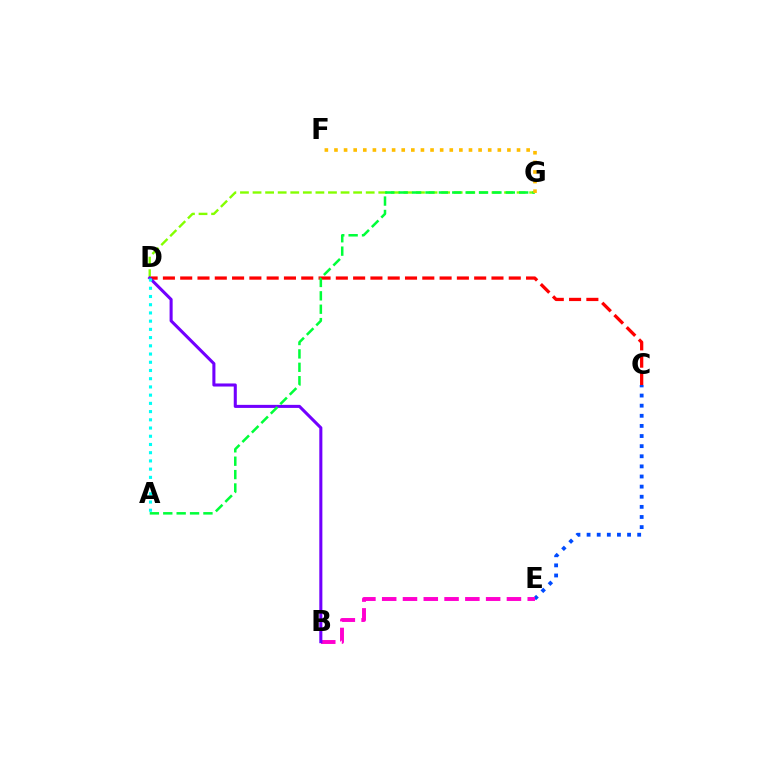{('C', 'E'): [{'color': '#004bff', 'line_style': 'dotted', 'thickness': 2.75}], ('B', 'E'): [{'color': '#ff00cf', 'line_style': 'dashed', 'thickness': 2.82}], ('C', 'D'): [{'color': '#ff0000', 'line_style': 'dashed', 'thickness': 2.35}], ('D', 'G'): [{'color': '#84ff00', 'line_style': 'dashed', 'thickness': 1.71}], ('B', 'D'): [{'color': '#7200ff', 'line_style': 'solid', 'thickness': 2.2}], ('A', 'G'): [{'color': '#00ff39', 'line_style': 'dashed', 'thickness': 1.82}], ('A', 'D'): [{'color': '#00fff6', 'line_style': 'dotted', 'thickness': 2.23}], ('F', 'G'): [{'color': '#ffbd00', 'line_style': 'dotted', 'thickness': 2.61}]}